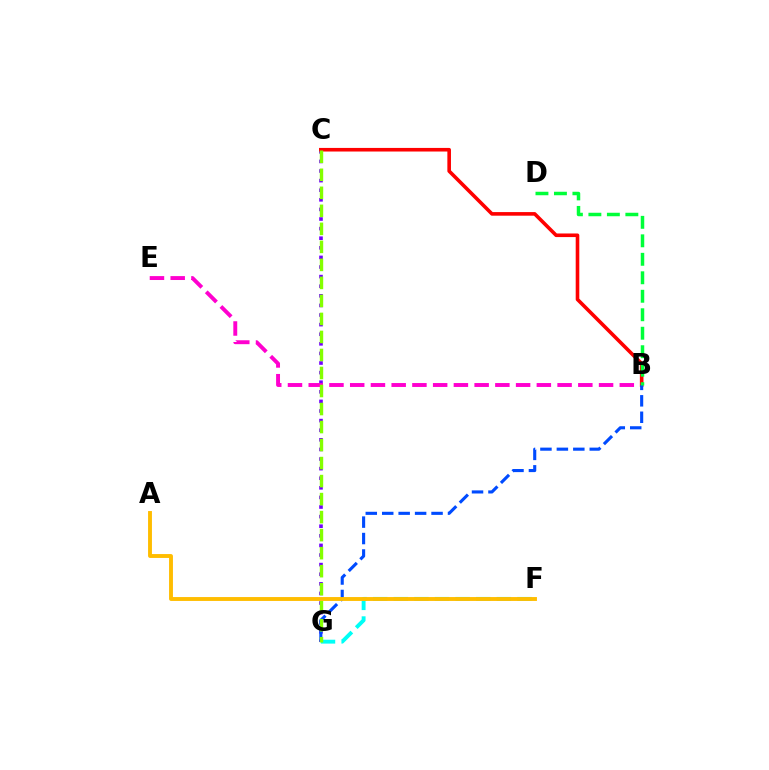{('C', 'G'): [{'color': '#7200ff', 'line_style': 'dotted', 'thickness': 2.61}, {'color': '#84ff00', 'line_style': 'dashed', 'thickness': 2.45}], ('B', 'E'): [{'color': '#ff00cf', 'line_style': 'dashed', 'thickness': 2.82}], ('F', 'G'): [{'color': '#00fff6', 'line_style': 'dashed', 'thickness': 2.8}], ('B', 'C'): [{'color': '#ff0000', 'line_style': 'solid', 'thickness': 2.59}], ('B', 'G'): [{'color': '#004bff', 'line_style': 'dashed', 'thickness': 2.23}], ('B', 'D'): [{'color': '#00ff39', 'line_style': 'dashed', 'thickness': 2.51}], ('A', 'F'): [{'color': '#ffbd00', 'line_style': 'solid', 'thickness': 2.79}]}